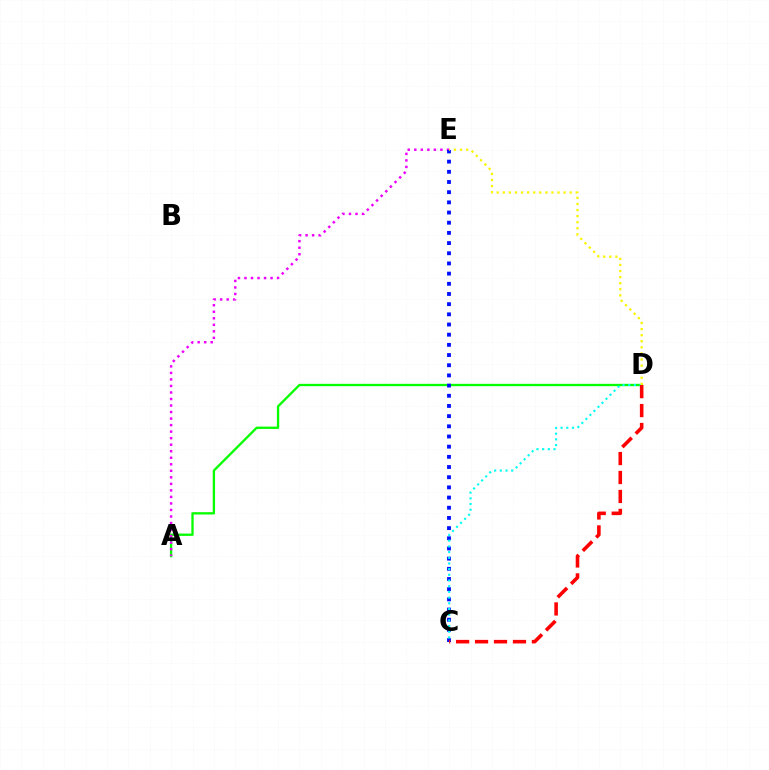{('A', 'D'): [{'color': '#08ff00', 'line_style': 'solid', 'thickness': 1.68}], ('A', 'E'): [{'color': '#ee00ff', 'line_style': 'dotted', 'thickness': 1.77}], ('C', 'E'): [{'color': '#0010ff', 'line_style': 'dotted', 'thickness': 2.77}], ('C', 'D'): [{'color': '#00fff6', 'line_style': 'dotted', 'thickness': 1.55}, {'color': '#ff0000', 'line_style': 'dashed', 'thickness': 2.57}], ('D', 'E'): [{'color': '#fcf500', 'line_style': 'dotted', 'thickness': 1.65}]}